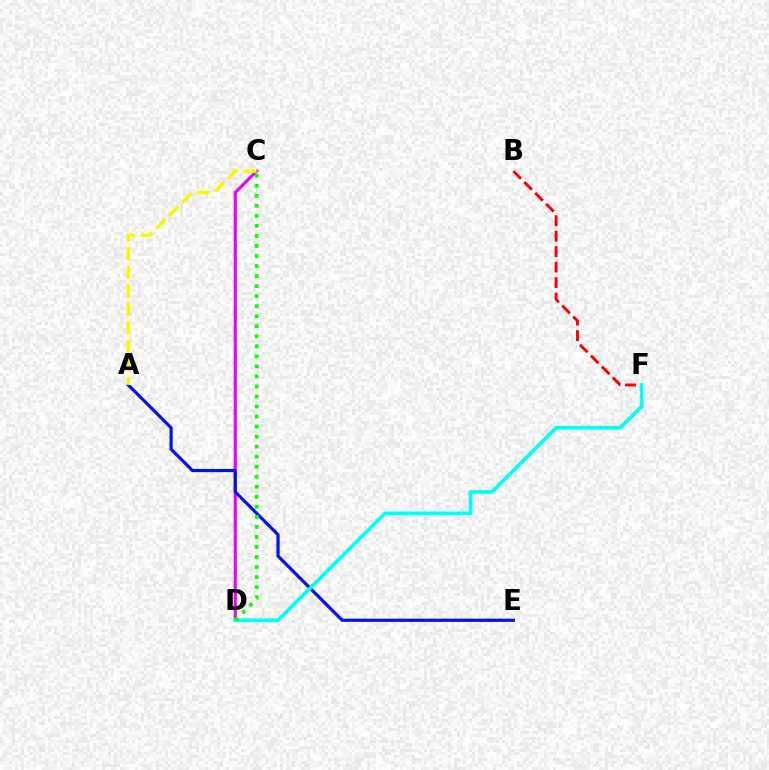{('C', 'D'): [{'color': '#ee00ff', 'line_style': 'solid', 'thickness': 2.25}, {'color': '#08ff00', 'line_style': 'dotted', 'thickness': 2.73}], ('B', 'F'): [{'color': '#ff0000', 'line_style': 'dashed', 'thickness': 2.1}], ('A', 'E'): [{'color': '#0010ff', 'line_style': 'solid', 'thickness': 2.29}], ('D', 'F'): [{'color': '#00fff6', 'line_style': 'solid', 'thickness': 2.64}], ('A', 'C'): [{'color': '#fcf500', 'line_style': 'dashed', 'thickness': 2.52}]}